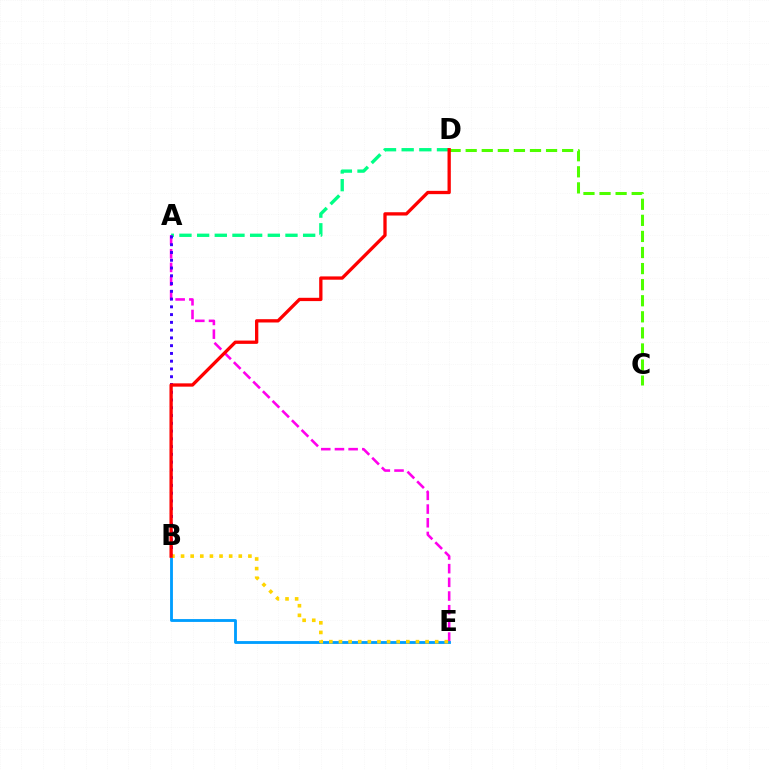{('A', 'D'): [{'color': '#00ff86', 'line_style': 'dashed', 'thickness': 2.4}], ('A', 'E'): [{'color': '#ff00ed', 'line_style': 'dashed', 'thickness': 1.86}], ('A', 'B'): [{'color': '#3700ff', 'line_style': 'dotted', 'thickness': 2.11}], ('B', 'E'): [{'color': '#009eff', 'line_style': 'solid', 'thickness': 2.05}, {'color': '#ffd500', 'line_style': 'dotted', 'thickness': 2.61}], ('C', 'D'): [{'color': '#4fff00', 'line_style': 'dashed', 'thickness': 2.18}], ('B', 'D'): [{'color': '#ff0000', 'line_style': 'solid', 'thickness': 2.37}]}